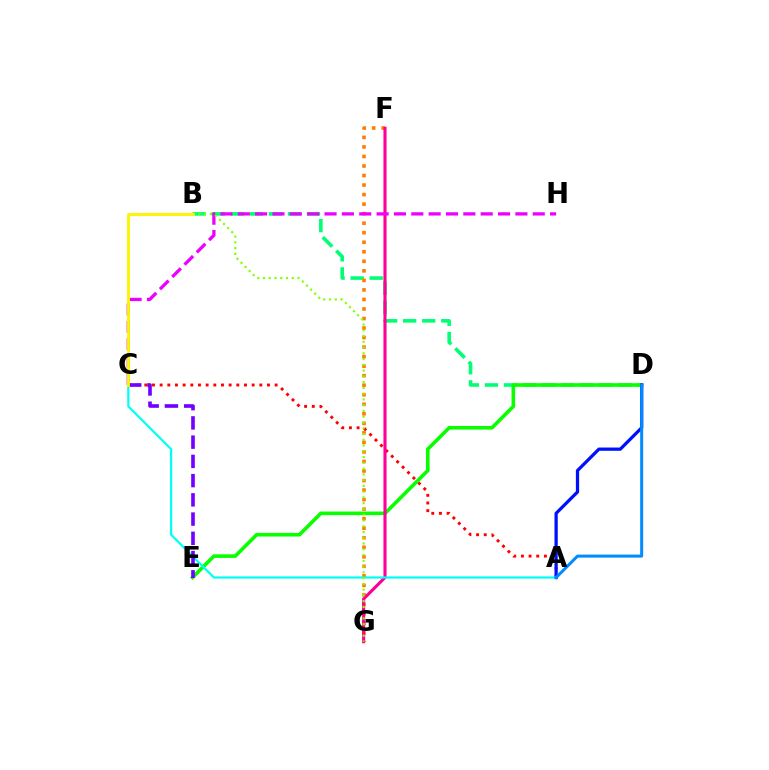{('B', 'D'): [{'color': '#00ff74', 'line_style': 'dashed', 'thickness': 2.59}], ('A', 'C'): [{'color': '#ff0000', 'line_style': 'dotted', 'thickness': 2.08}, {'color': '#00fff6', 'line_style': 'solid', 'thickness': 1.6}], ('D', 'E'): [{'color': '#08ff00', 'line_style': 'solid', 'thickness': 2.59}], ('F', 'G'): [{'color': '#ff7c00', 'line_style': 'dotted', 'thickness': 2.59}, {'color': '#ff0094', 'line_style': 'solid', 'thickness': 2.24}], ('C', 'H'): [{'color': '#ee00ff', 'line_style': 'dashed', 'thickness': 2.36}], ('A', 'D'): [{'color': '#0010ff', 'line_style': 'solid', 'thickness': 2.34}, {'color': '#008cff', 'line_style': 'solid', 'thickness': 2.16}], ('C', 'E'): [{'color': '#7200ff', 'line_style': 'dashed', 'thickness': 2.61}], ('B', 'G'): [{'color': '#84ff00', 'line_style': 'dotted', 'thickness': 1.57}], ('B', 'C'): [{'color': '#fcf500', 'line_style': 'solid', 'thickness': 2.08}]}